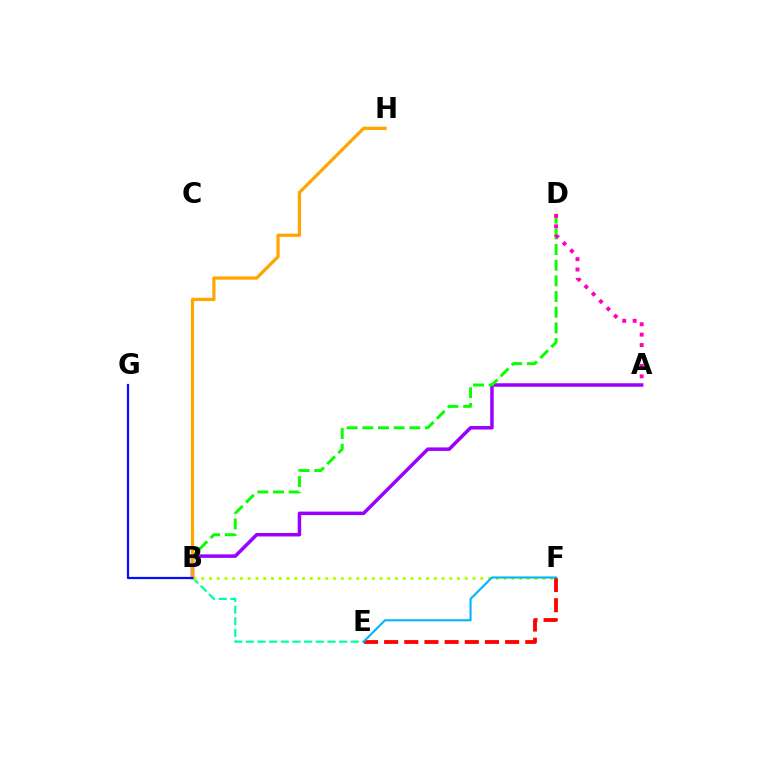{('A', 'B'): [{'color': '#9b00ff', 'line_style': 'solid', 'thickness': 2.52}], ('E', 'F'): [{'color': '#ff0000', 'line_style': 'dashed', 'thickness': 2.74}, {'color': '#00b5ff', 'line_style': 'solid', 'thickness': 1.51}], ('B', 'D'): [{'color': '#08ff00', 'line_style': 'dashed', 'thickness': 2.13}], ('B', 'E'): [{'color': '#00ff9d', 'line_style': 'dashed', 'thickness': 1.58}], ('A', 'D'): [{'color': '#ff00bd', 'line_style': 'dotted', 'thickness': 2.83}], ('B', 'H'): [{'color': '#ffa500', 'line_style': 'solid', 'thickness': 2.35}], ('B', 'G'): [{'color': '#0010ff', 'line_style': 'solid', 'thickness': 1.6}], ('B', 'F'): [{'color': '#b3ff00', 'line_style': 'dotted', 'thickness': 2.11}]}